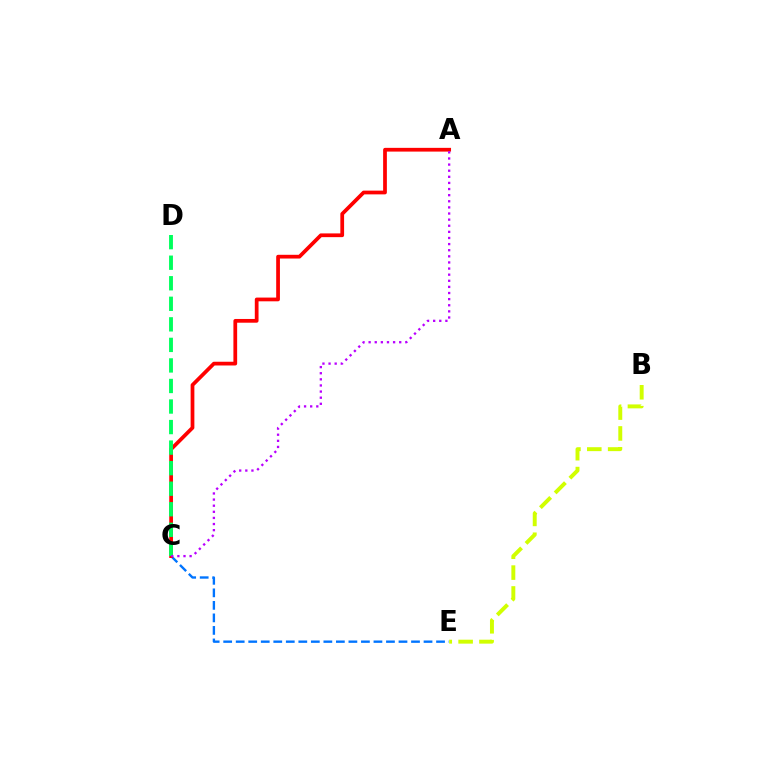{('C', 'E'): [{'color': '#0074ff', 'line_style': 'dashed', 'thickness': 1.7}], ('A', 'C'): [{'color': '#ff0000', 'line_style': 'solid', 'thickness': 2.69}, {'color': '#b900ff', 'line_style': 'dotted', 'thickness': 1.66}], ('B', 'E'): [{'color': '#d1ff00', 'line_style': 'dashed', 'thickness': 2.83}], ('C', 'D'): [{'color': '#00ff5c', 'line_style': 'dashed', 'thickness': 2.79}]}